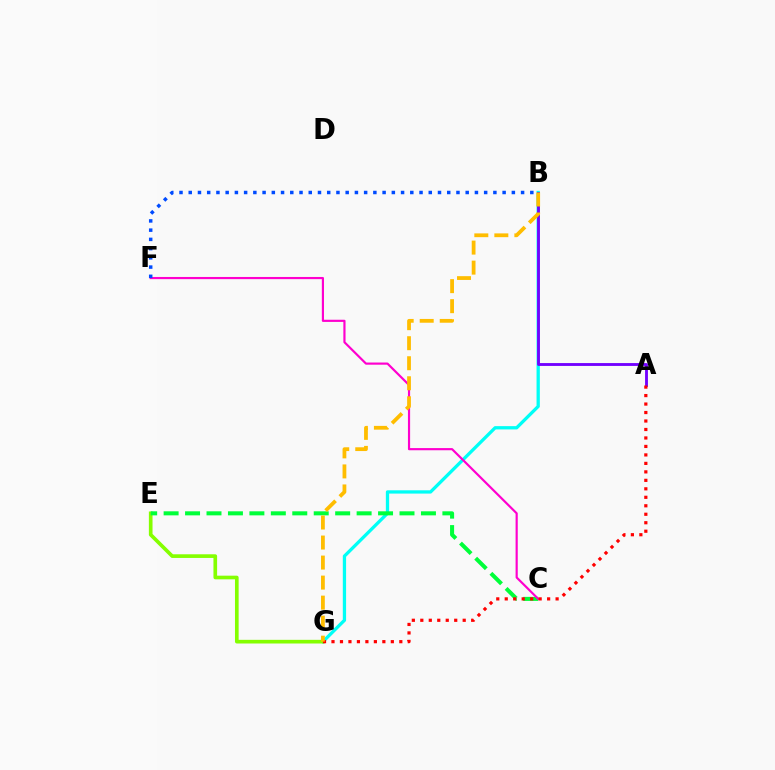{('B', 'G'): [{'color': '#00fff6', 'line_style': 'solid', 'thickness': 2.37}, {'color': '#ffbd00', 'line_style': 'dashed', 'thickness': 2.72}], ('E', 'G'): [{'color': '#84ff00', 'line_style': 'solid', 'thickness': 2.63}], ('A', 'B'): [{'color': '#7200ff', 'line_style': 'solid', 'thickness': 2.05}], ('C', 'E'): [{'color': '#00ff39', 'line_style': 'dashed', 'thickness': 2.91}], ('C', 'F'): [{'color': '#ff00cf', 'line_style': 'solid', 'thickness': 1.56}], ('B', 'F'): [{'color': '#004bff', 'line_style': 'dotted', 'thickness': 2.51}], ('A', 'G'): [{'color': '#ff0000', 'line_style': 'dotted', 'thickness': 2.3}]}